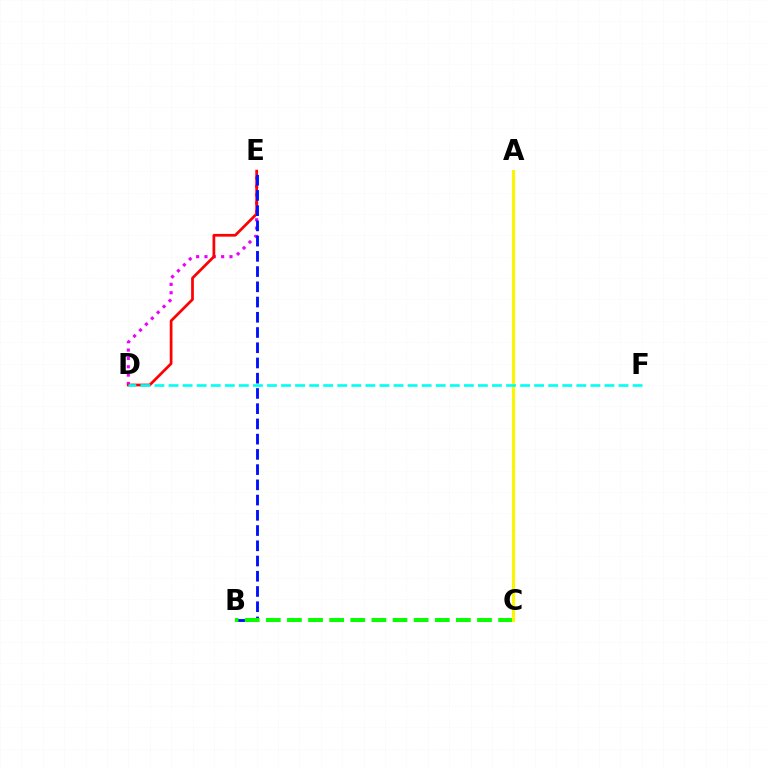{('D', 'E'): [{'color': '#ee00ff', 'line_style': 'dotted', 'thickness': 2.27}, {'color': '#ff0000', 'line_style': 'solid', 'thickness': 1.97}], ('B', 'E'): [{'color': '#0010ff', 'line_style': 'dashed', 'thickness': 2.07}], ('B', 'C'): [{'color': '#08ff00', 'line_style': 'dashed', 'thickness': 2.87}], ('A', 'C'): [{'color': '#fcf500', 'line_style': 'solid', 'thickness': 2.24}], ('D', 'F'): [{'color': '#00fff6', 'line_style': 'dashed', 'thickness': 1.91}]}